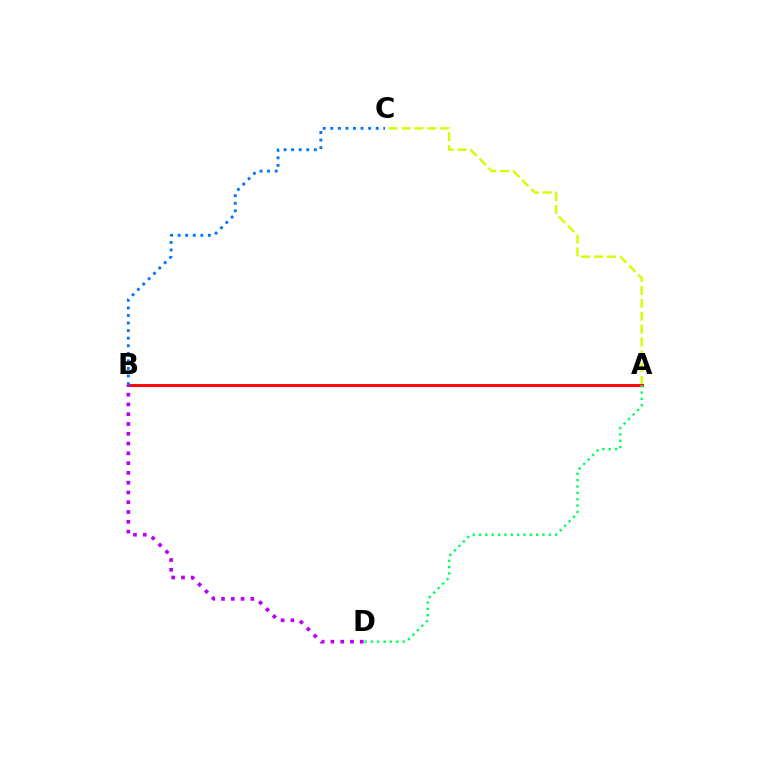{('A', 'C'): [{'color': '#d1ff00', 'line_style': 'dashed', 'thickness': 1.75}], ('A', 'B'): [{'color': '#ff0000', 'line_style': 'solid', 'thickness': 2.07}], ('A', 'D'): [{'color': '#00ff5c', 'line_style': 'dotted', 'thickness': 1.72}], ('B', 'D'): [{'color': '#b900ff', 'line_style': 'dotted', 'thickness': 2.66}], ('B', 'C'): [{'color': '#0074ff', 'line_style': 'dotted', 'thickness': 2.06}]}